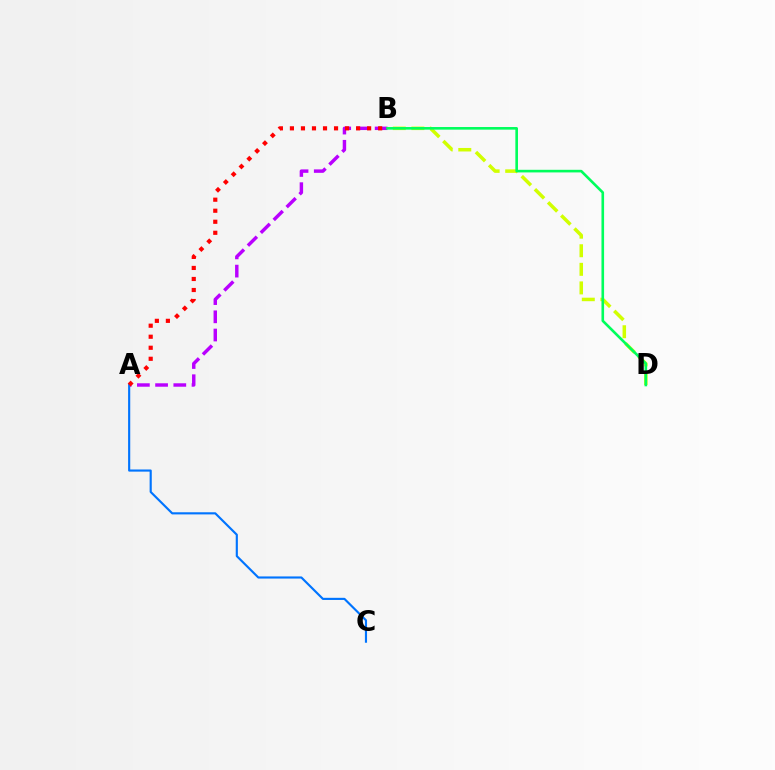{('B', 'D'): [{'color': '#d1ff00', 'line_style': 'dashed', 'thickness': 2.52}, {'color': '#00ff5c', 'line_style': 'solid', 'thickness': 1.89}], ('A', 'B'): [{'color': '#b900ff', 'line_style': 'dashed', 'thickness': 2.47}, {'color': '#ff0000', 'line_style': 'dotted', 'thickness': 3.0}], ('A', 'C'): [{'color': '#0074ff', 'line_style': 'solid', 'thickness': 1.54}]}